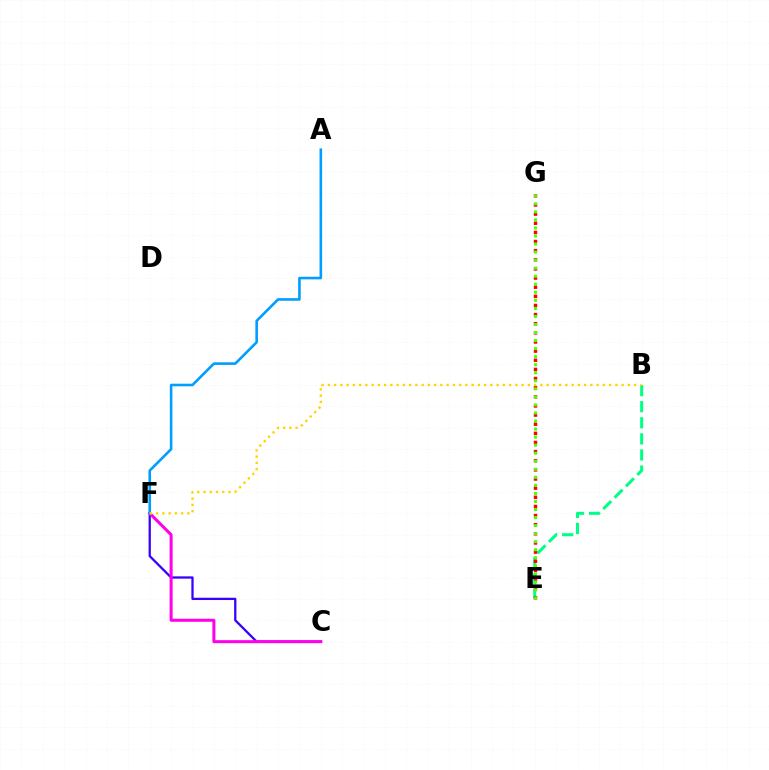{('C', 'F'): [{'color': '#3700ff', 'line_style': 'solid', 'thickness': 1.64}, {'color': '#ff00ed', 'line_style': 'solid', 'thickness': 2.18}], ('A', 'F'): [{'color': '#009eff', 'line_style': 'solid', 'thickness': 1.87}], ('B', 'E'): [{'color': '#00ff86', 'line_style': 'dashed', 'thickness': 2.19}], ('E', 'G'): [{'color': '#ff0000', 'line_style': 'dotted', 'thickness': 2.48}, {'color': '#4fff00', 'line_style': 'dotted', 'thickness': 2.19}], ('B', 'F'): [{'color': '#ffd500', 'line_style': 'dotted', 'thickness': 1.7}]}